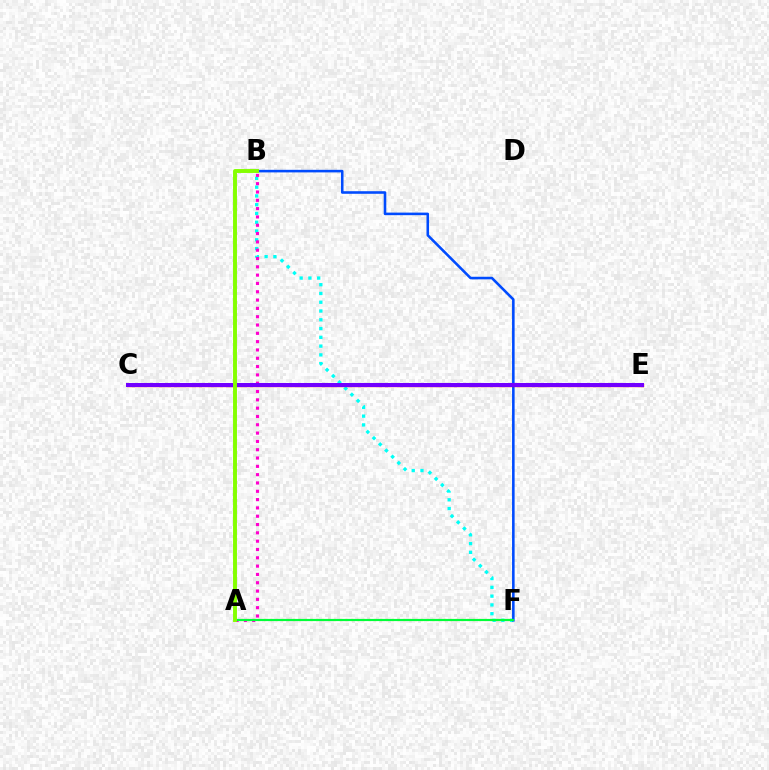{('A', 'F'): [{'color': '#ffbd00', 'line_style': 'dotted', 'thickness': 1.58}, {'color': '#00ff39', 'line_style': 'solid', 'thickness': 1.56}], ('B', 'F'): [{'color': '#00fff6', 'line_style': 'dotted', 'thickness': 2.38}, {'color': '#004bff', 'line_style': 'solid', 'thickness': 1.86}], ('A', 'B'): [{'color': '#ff00cf', 'line_style': 'dotted', 'thickness': 2.26}, {'color': '#84ff00', 'line_style': 'solid', 'thickness': 2.82}], ('C', 'E'): [{'color': '#ff0000', 'line_style': 'solid', 'thickness': 2.38}, {'color': '#7200ff', 'line_style': 'solid', 'thickness': 2.89}]}